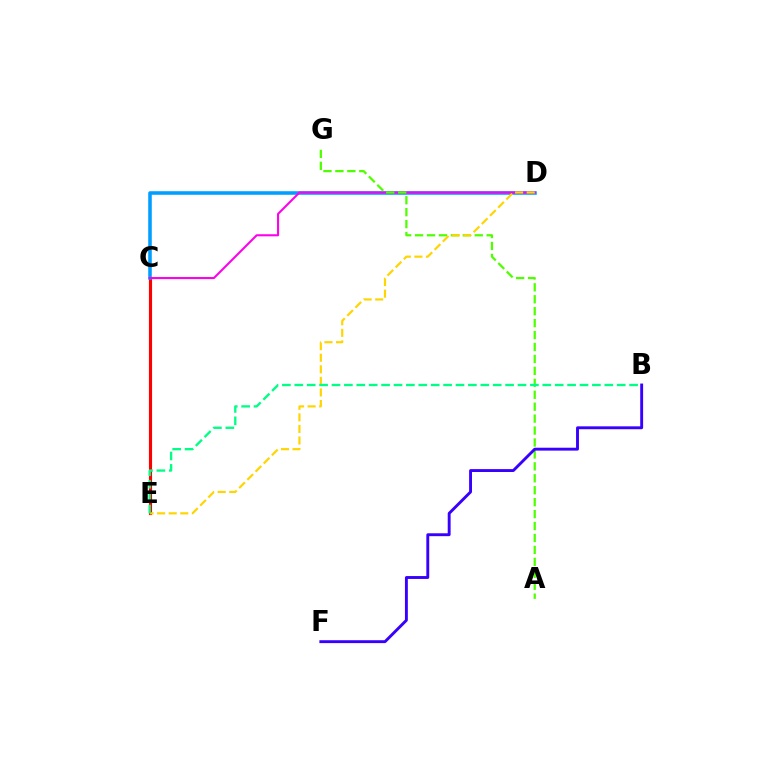{('C', 'E'): [{'color': '#ff0000', 'line_style': 'solid', 'thickness': 2.25}], ('C', 'D'): [{'color': '#009eff', 'line_style': 'solid', 'thickness': 2.56}, {'color': '#ff00ed', 'line_style': 'solid', 'thickness': 1.5}], ('A', 'G'): [{'color': '#4fff00', 'line_style': 'dashed', 'thickness': 1.62}], ('D', 'E'): [{'color': '#ffd500', 'line_style': 'dashed', 'thickness': 1.57}], ('B', 'E'): [{'color': '#00ff86', 'line_style': 'dashed', 'thickness': 1.68}], ('B', 'F'): [{'color': '#3700ff', 'line_style': 'solid', 'thickness': 2.08}]}